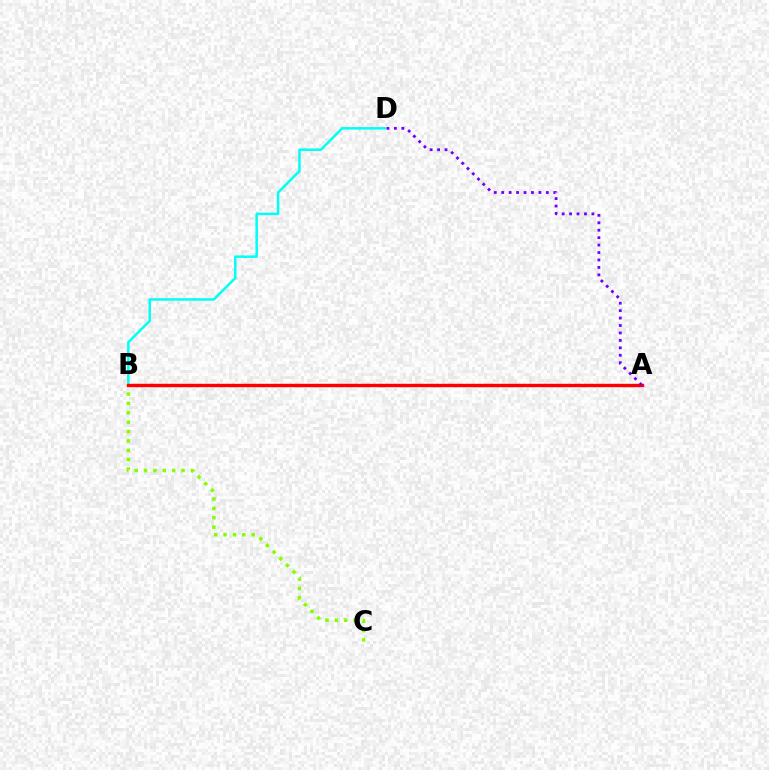{('B', 'D'): [{'color': '#00fff6', 'line_style': 'solid', 'thickness': 1.8}], ('B', 'C'): [{'color': '#84ff00', 'line_style': 'dotted', 'thickness': 2.55}], ('A', 'B'): [{'color': '#ff0000', 'line_style': 'solid', 'thickness': 2.45}], ('A', 'D'): [{'color': '#7200ff', 'line_style': 'dotted', 'thickness': 2.02}]}